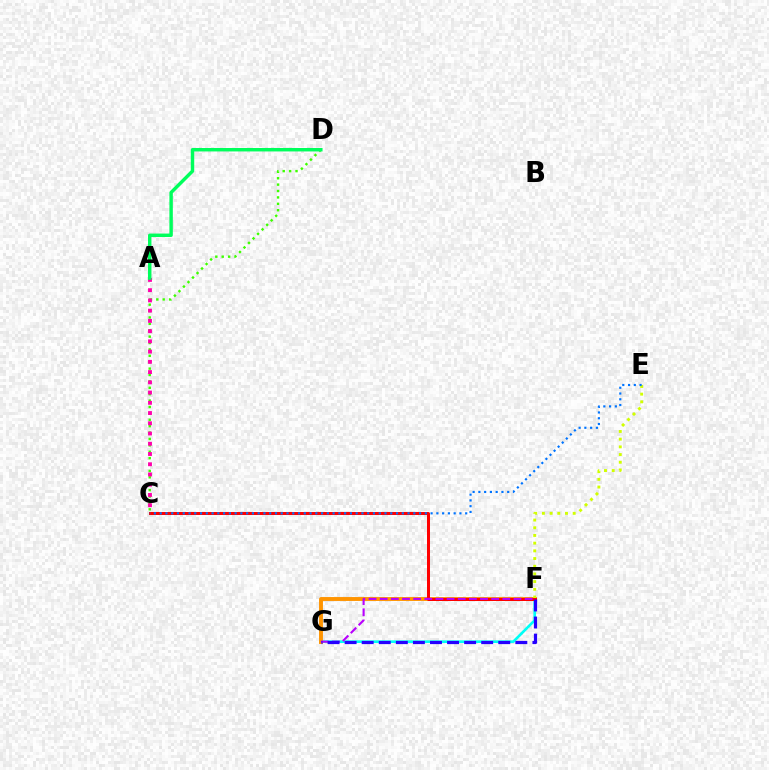{('C', 'D'): [{'color': '#3dff00', 'line_style': 'dotted', 'thickness': 1.74}], ('F', 'G'): [{'color': '#00fff6', 'line_style': 'solid', 'thickness': 1.92}, {'color': '#ff9400', 'line_style': 'solid', 'thickness': 2.81}, {'color': '#b900ff', 'line_style': 'dashed', 'thickness': 1.51}, {'color': '#2500ff', 'line_style': 'dashed', 'thickness': 2.32}], ('E', 'F'): [{'color': '#d1ff00', 'line_style': 'dotted', 'thickness': 2.09}], ('A', 'C'): [{'color': '#ff00ac', 'line_style': 'dotted', 'thickness': 2.78}], ('C', 'F'): [{'color': '#ff0000', 'line_style': 'solid', 'thickness': 2.16}], ('C', 'E'): [{'color': '#0074ff', 'line_style': 'dotted', 'thickness': 1.57}], ('A', 'D'): [{'color': '#00ff5c', 'line_style': 'solid', 'thickness': 2.47}]}